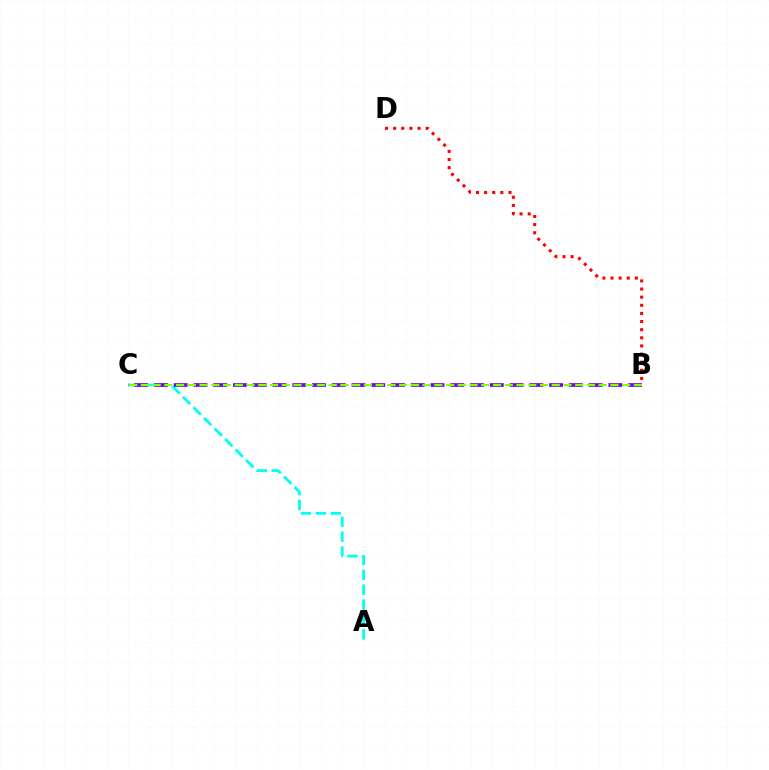{('A', 'C'): [{'color': '#00fff6', 'line_style': 'dashed', 'thickness': 2.02}], ('B', 'C'): [{'color': '#7200ff', 'line_style': 'dashed', 'thickness': 2.68}, {'color': '#84ff00', 'line_style': 'dashed', 'thickness': 1.59}], ('B', 'D'): [{'color': '#ff0000', 'line_style': 'dotted', 'thickness': 2.21}]}